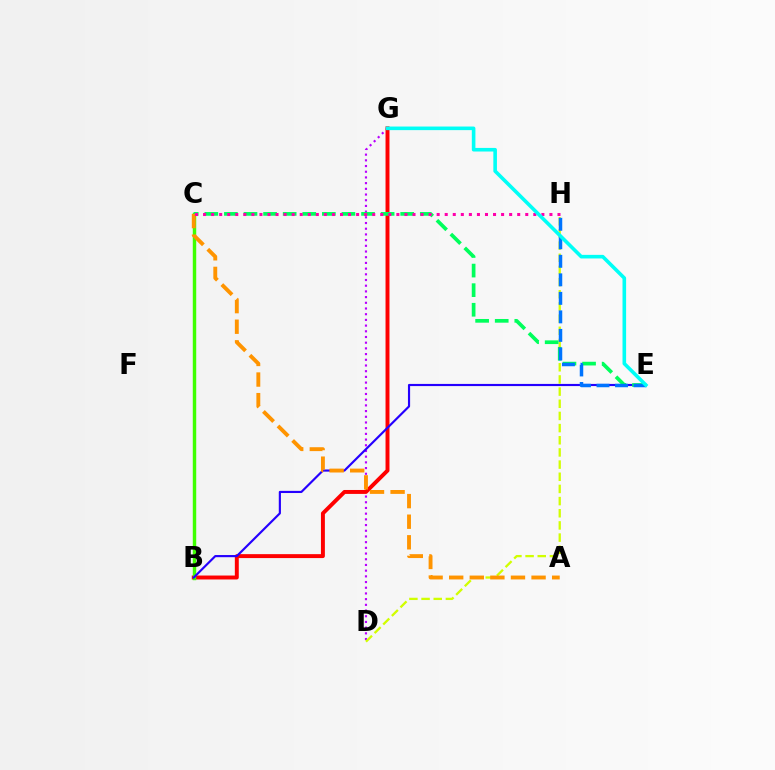{('D', 'G'): [{'color': '#b900ff', 'line_style': 'dotted', 'thickness': 1.55}], ('B', 'G'): [{'color': '#ff0000', 'line_style': 'solid', 'thickness': 2.83}], ('B', 'C'): [{'color': '#3dff00', 'line_style': 'solid', 'thickness': 2.48}], ('B', 'E'): [{'color': '#2500ff', 'line_style': 'solid', 'thickness': 1.55}], ('D', 'H'): [{'color': '#d1ff00', 'line_style': 'dashed', 'thickness': 1.65}], ('C', 'E'): [{'color': '#00ff5c', 'line_style': 'dashed', 'thickness': 2.66}], ('A', 'C'): [{'color': '#ff9400', 'line_style': 'dashed', 'thickness': 2.8}], ('C', 'H'): [{'color': '#ff00ac', 'line_style': 'dotted', 'thickness': 2.19}], ('E', 'H'): [{'color': '#0074ff', 'line_style': 'dashed', 'thickness': 2.52}], ('E', 'G'): [{'color': '#00fff6', 'line_style': 'solid', 'thickness': 2.59}]}